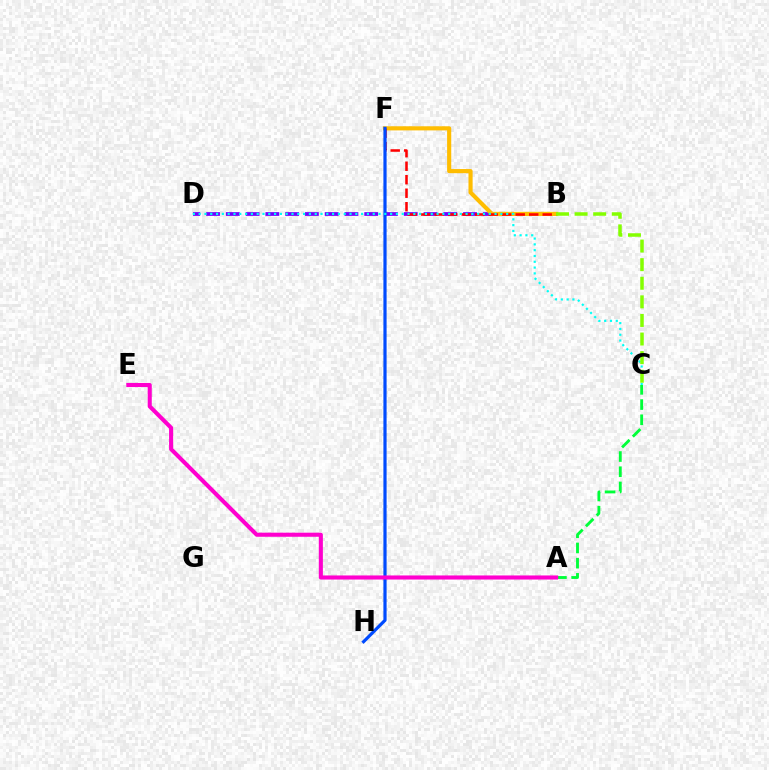{('B', 'D'): [{'color': '#7200ff', 'line_style': 'dashed', 'thickness': 2.69}], ('B', 'F'): [{'color': '#ffbd00', 'line_style': 'solid', 'thickness': 2.97}, {'color': '#ff0000', 'line_style': 'dashed', 'thickness': 1.83}], ('F', 'H'): [{'color': '#004bff', 'line_style': 'solid', 'thickness': 2.3}], ('C', 'D'): [{'color': '#00fff6', 'line_style': 'dotted', 'thickness': 1.58}], ('B', 'C'): [{'color': '#84ff00', 'line_style': 'dashed', 'thickness': 2.53}], ('A', 'C'): [{'color': '#00ff39', 'line_style': 'dashed', 'thickness': 2.07}], ('A', 'E'): [{'color': '#ff00cf', 'line_style': 'solid', 'thickness': 2.94}]}